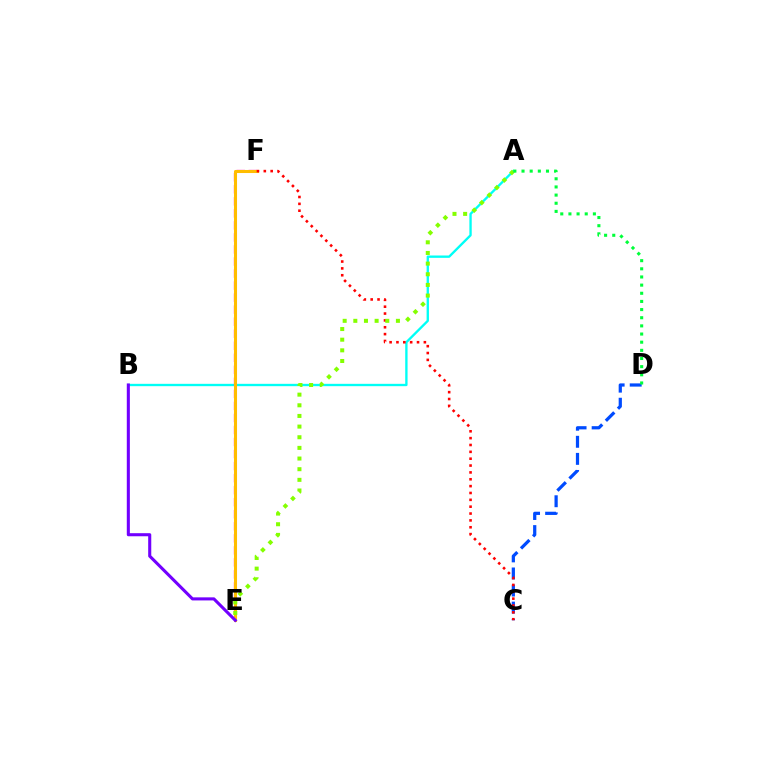{('A', 'B'): [{'color': '#00fff6', 'line_style': 'solid', 'thickness': 1.69}], ('E', 'F'): [{'color': '#ff00cf', 'line_style': 'dashed', 'thickness': 1.63}, {'color': '#ffbd00', 'line_style': 'solid', 'thickness': 2.2}], ('C', 'D'): [{'color': '#004bff', 'line_style': 'dashed', 'thickness': 2.32}], ('C', 'F'): [{'color': '#ff0000', 'line_style': 'dotted', 'thickness': 1.86}], ('B', 'E'): [{'color': '#7200ff', 'line_style': 'solid', 'thickness': 2.22}], ('A', 'E'): [{'color': '#84ff00', 'line_style': 'dotted', 'thickness': 2.89}], ('A', 'D'): [{'color': '#00ff39', 'line_style': 'dotted', 'thickness': 2.22}]}